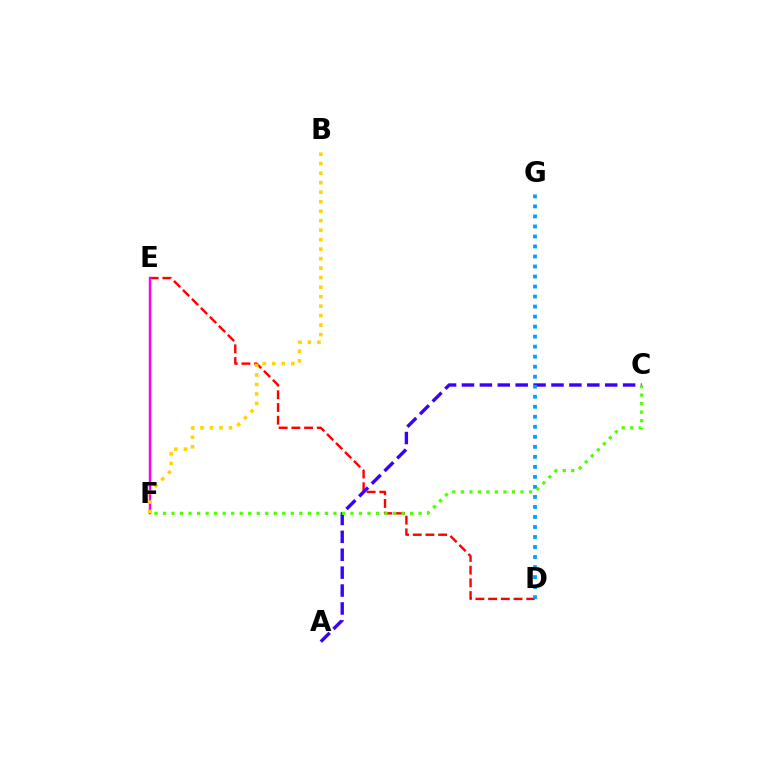{('D', 'E'): [{'color': '#ff0000', 'line_style': 'dashed', 'thickness': 1.73}], ('E', 'F'): [{'color': '#00ff86', 'line_style': 'solid', 'thickness': 1.5}, {'color': '#ff00ed', 'line_style': 'solid', 'thickness': 1.74}], ('A', 'C'): [{'color': '#3700ff', 'line_style': 'dashed', 'thickness': 2.43}], ('D', 'G'): [{'color': '#009eff', 'line_style': 'dotted', 'thickness': 2.72}], ('B', 'F'): [{'color': '#ffd500', 'line_style': 'dotted', 'thickness': 2.58}], ('C', 'F'): [{'color': '#4fff00', 'line_style': 'dotted', 'thickness': 2.31}]}